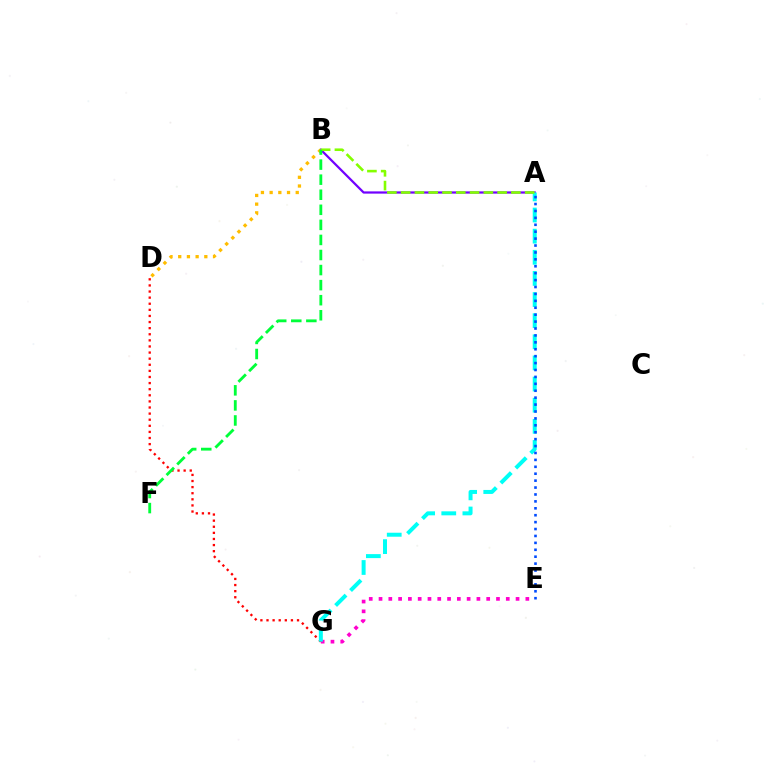{('E', 'G'): [{'color': '#ff00cf', 'line_style': 'dotted', 'thickness': 2.66}], ('D', 'G'): [{'color': '#ff0000', 'line_style': 'dotted', 'thickness': 1.66}], ('A', 'B'): [{'color': '#7200ff', 'line_style': 'solid', 'thickness': 1.61}, {'color': '#84ff00', 'line_style': 'dashed', 'thickness': 1.87}], ('A', 'G'): [{'color': '#00fff6', 'line_style': 'dashed', 'thickness': 2.87}], ('B', 'D'): [{'color': '#ffbd00', 'line_style': 'dotted', 'thickness': 2.36}], ('A', 'E'): [{'color': '#004bff', 'line_style': 'dotted', 'thickness': 1.88}], ('B', 'F'): [{'color': '#00ff39', 'line_style': 'dashed', 'thickness': 2.05}]}